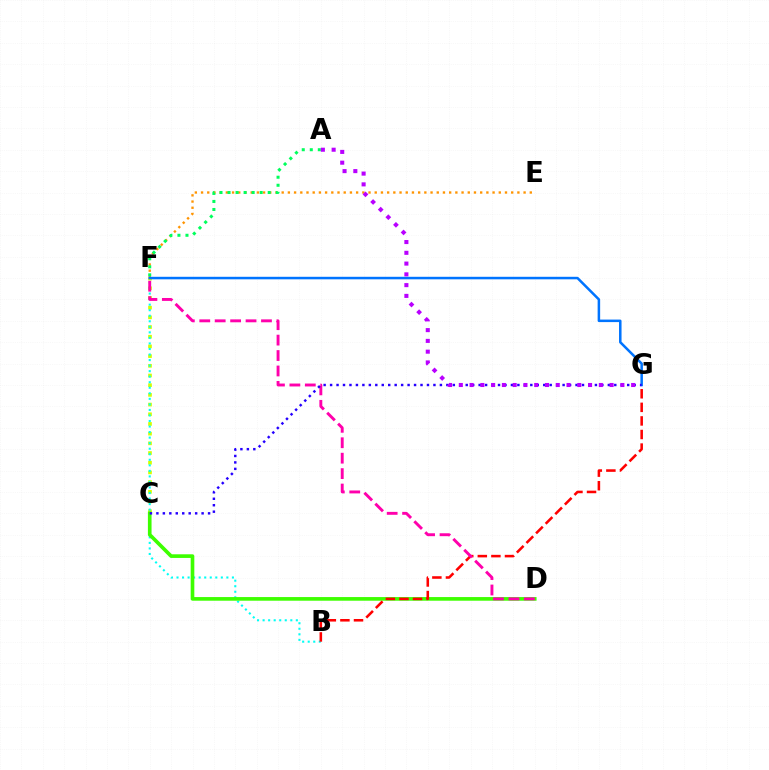{('C', 'F'): [{'color': '#d1ff00', 'line_style': 'dotted', 'thickness': 2.63}], ('B', 'F'): [{'color': '#00fff6', 'line_style': 'dotted', 'thickness': 1.51}], ('E', 'F'): [{'color': '#ff9400', 'line_style': 'dotted', 'thickness': 1.69}], ('A', 'F'): [{'color': '#00ff5c', 'line_style': 'dotted', 'thickness': 2.18}], ('C', 'D'): [{'color': '#3dff00', 'line_style': 'solid', 'thickness': 2.63}], ('B', 'G'): [{'color': '#ff0000', 'line_style': 'dashed', 'thickness': 1.84}], ('F', 'G'): [{'color': '#0074ff', 'line_style': 'solid', 'thickness': 1.81}], ('D', 'F'): [{'color': '#ff00ac', 'line_style': 'dashed', 'thickness': 2.1}], ('C', 'G'): [{'color': '#2500ff', 'line_style': 'dotted', 'thickness': 1.75}], ('A', 'G'): [{'color': '#b900ff', 'line_style': 'dotted', 'thickness': 2.93}]}